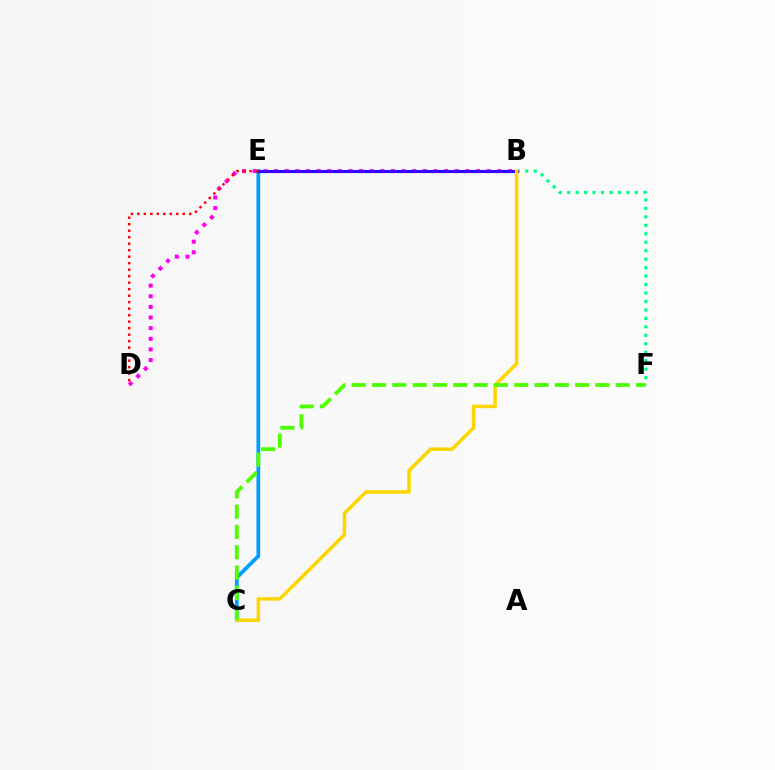{('B', 'D'): [{'color': '#ff00ed', 'line_style': 'dotted', 'thickness': 2.89}], ('C', 'E'): [{'color': '#009eff', 'line_style': 'solid', 'thickness': 2.72}], ('B', 'F'): [{'color': '#00ff86', 'line_style': 'dotted', 'thickness': 2.3}], ('B', 'E'): [{'color': '#3700ff', 'line_style': 'solid', 'thickness': 2.24}], ('B', 'C'): [{'color': '#ffd500', 'line_style': 'solid', 'thickness': 2.52}], ('C', 'F'): [{'color': '#4fff00', 'line_style': 'dashed', 'thickness': 2.76}], ('D', 'E'): [{'color': '#ff0000', 'line_style': 'dotted', 'thickness': 1.76}]}